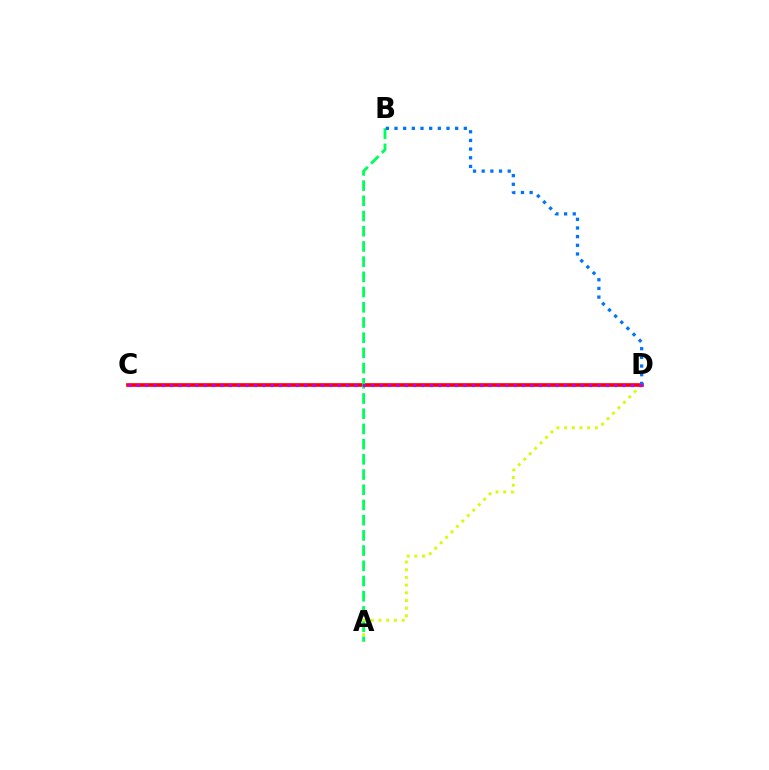{('A', 'D'): [{'color': '#d1ff00', 'line_style': 'dotted', 'thickness': 2.09}], ('C', 'D'): [{'color': '#ff0000', 'line_style': 'solid', 'thickness': 2.64}, {'color': '#b900ff', 'line_style': 'dotted', 'thickness': 2.28}], ('A', 'B'): [{'color': '#00ff5c', 'line_style': 'dashed', 'thickness': 2.07}], ('B', 'D'): [{'color': '#0074ff', 'line_style': 'dotted', 'thickness': 2.35}]}